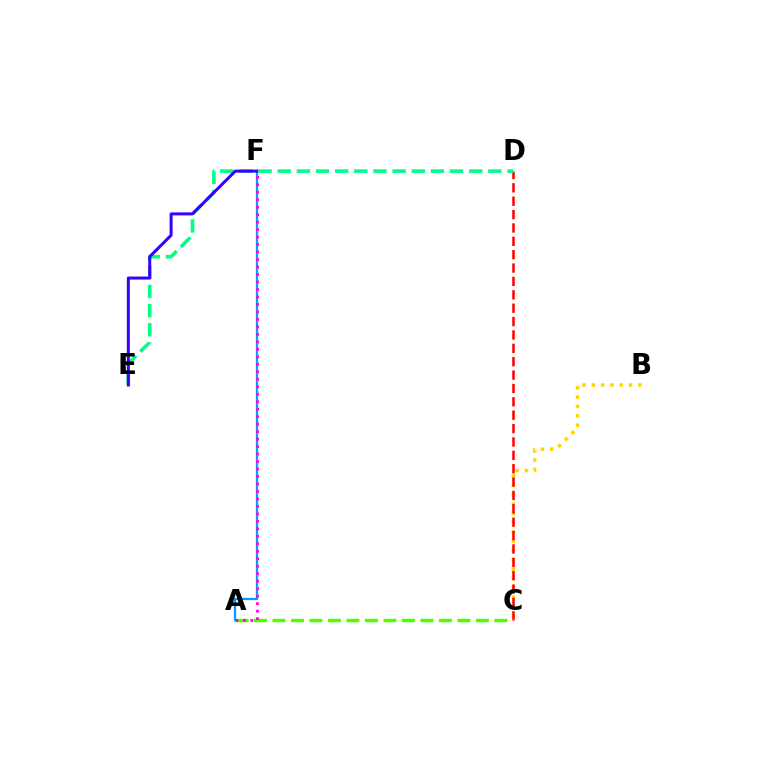{('B', 'C'): [{'color': '#ffd500', 'line_style': 'dotted', 'thickness': 2.53}], ('C', 'D'): [{'color': '#ff0000', 'line_style': 'dashed', 'thickness': 1.82}], ('A', 'C'): [{'color': '#4fff00', 'line_style': 'dashed', 'thickness': 2.51}], ('D', 'E'): [{'color': '#00ff86', 'line_style': 'dashed', 'thickness': 2.6}], ('A', 'F'): [{'color': '#009eff', 'line_style': 'solid', 'thickness': 1.65}, {'color': '#ff00ed', 'line_style': 'dotted', 'thickness': 2.03}], ('E', 'F'): [{'color': '#3700ff', 'line_style': 'solid', 'thickness': 2.17}]}